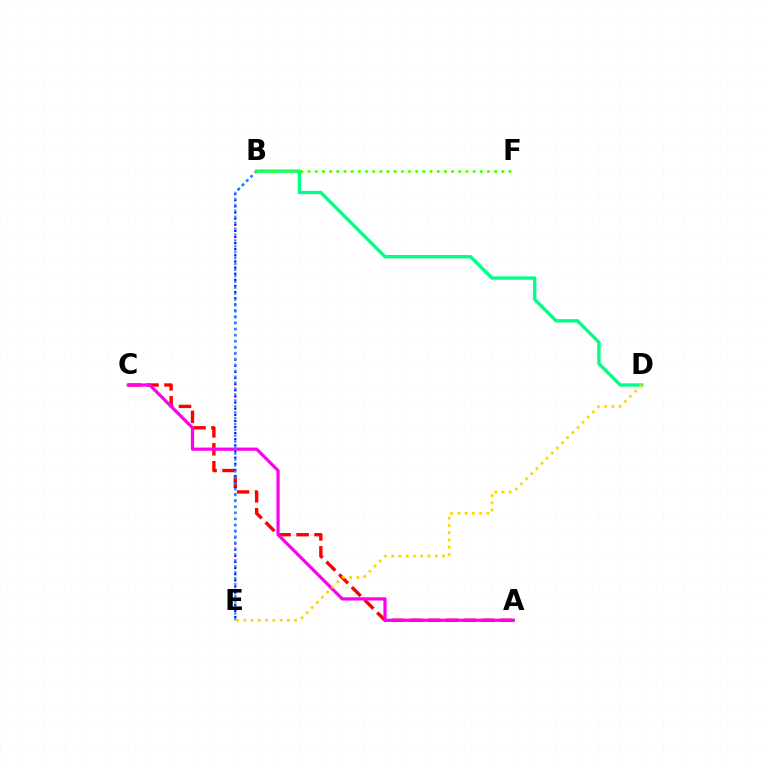{('A', 'C'): [{'color': '#ff0000', 'line_style': 'dashed', 'thickness': 2.44}, {'color': '#ff00ed', 'line_style': 'solid', 'thickness': 2.31}], ('B', 'E'): [{'color': '#3700ff', 'line_style': 'dotted', 'thickness': 1.67}, {'color': '#009eff', 'line_style': 'dotted', 'thickness': 1.61}], ('B', 'D'): [{'color': '#00ff86', 'line_style': 'solid', 'thickness': 2.42}], ('D', 'E'): [{'color': '#ffd500', 'line_style': 'dotted', 'thickness': 1.97}], ('B', 'F'): [{'color': '#4fff00', 'line_style': 'dotted', 'thickness': 1.95}]}